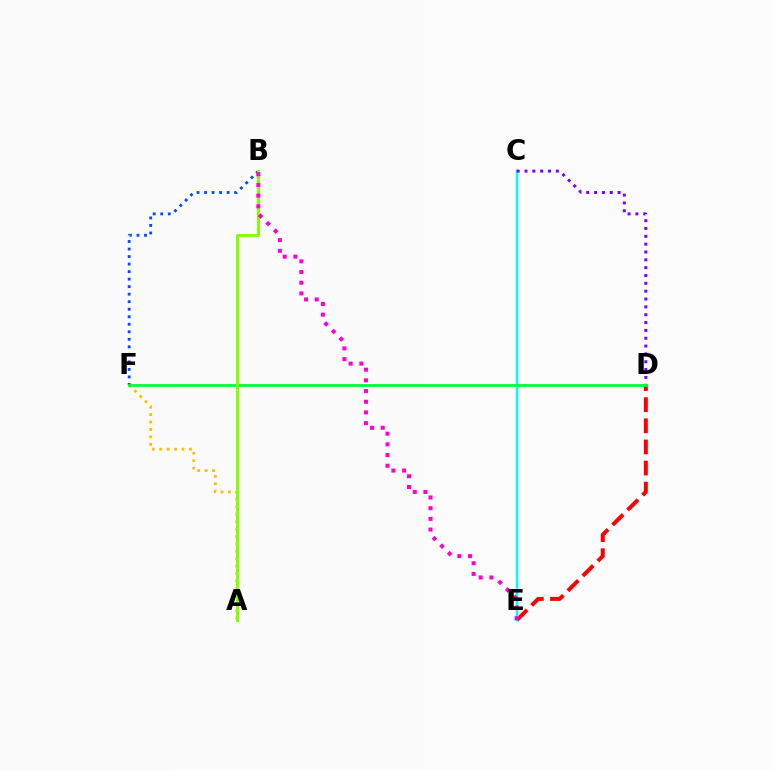{('A', 'F'): [{'color': '#ffbd00', 'line_style': 'dotted', 'thickness': 2.02}], ('D', 'E'): [{'color': '#ff0000', 'line_style': 'dashed', 'thickness': 2.87}], ('C', 'E'): [{'color': '#00fff6', 'line_style': 'solid', 'thickness': 1.75}], ('C', 'D'): [{'color': '#7200ff', 'line_style': 'dotted', 'thickness': 2.13}], ('B', 'F'): [{'color': '#004bff', 'line_style': 'dotted', 'thickness': 2.04}], ('D', 'F'): [{'color': '#00ff39', 'line_style': 'solid', 'thickness': 2.02}], ('A', 'B'): [{'color': '#84ff00', 'line_style': 'solid', 'thickness': 2.13}], ('B', 'E'): [{'color': '#ff00cf', 'line_style': 'dotted', 'thickness': 2.9}]}